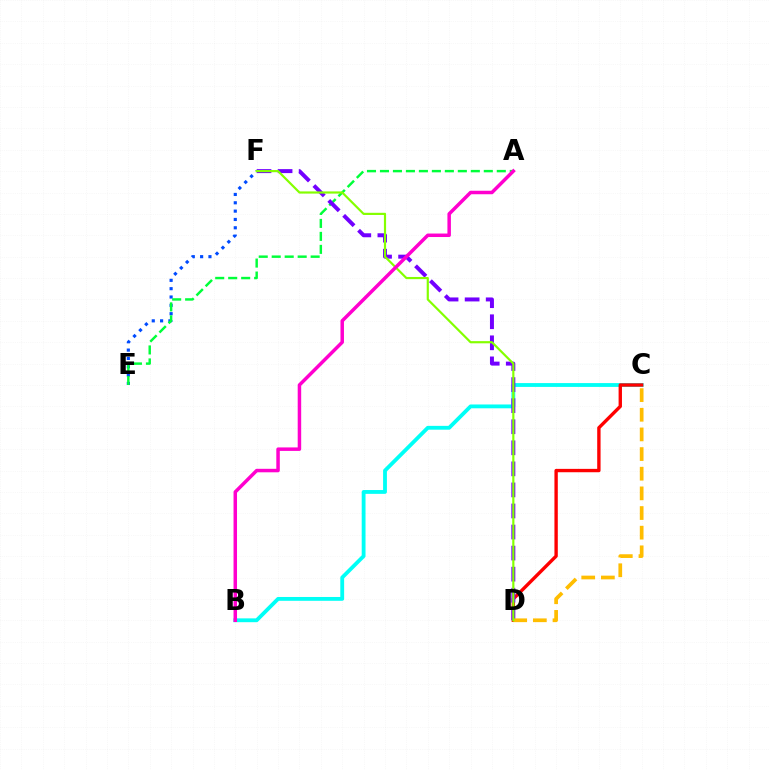{('B', 'C'): [{'color': '#00fff6', 'line_style': 'solid', 'thickness': 2.75}], ('C', 'D'): [{'color': '#ff0000', 'line_style': 'solid', 'thickness': 2.42}, {'color': '#ffbd00', 'line_style': 'dashed', 'thickness': 2.67}], ('E', 'F'): [{'color': '#004bff', 'line_style': 'dotted', 'thickness': 2.26}], ('A', 'E'): [{'color': '#00ff39', 'line_style': 'dashed', 'thickness': 1.76}], ('D', 'F'): [{'color': '#7200ff', 'line_style': 'dashed', 'thickness': 2.86}, {'color': '#84ff00', 'line_style': 'solid', 'thickness': 1.57}], ('A', 'B'): [{'color': '#ff00cf', 'line_style': 'solid', 'thickness': 2.51}]}